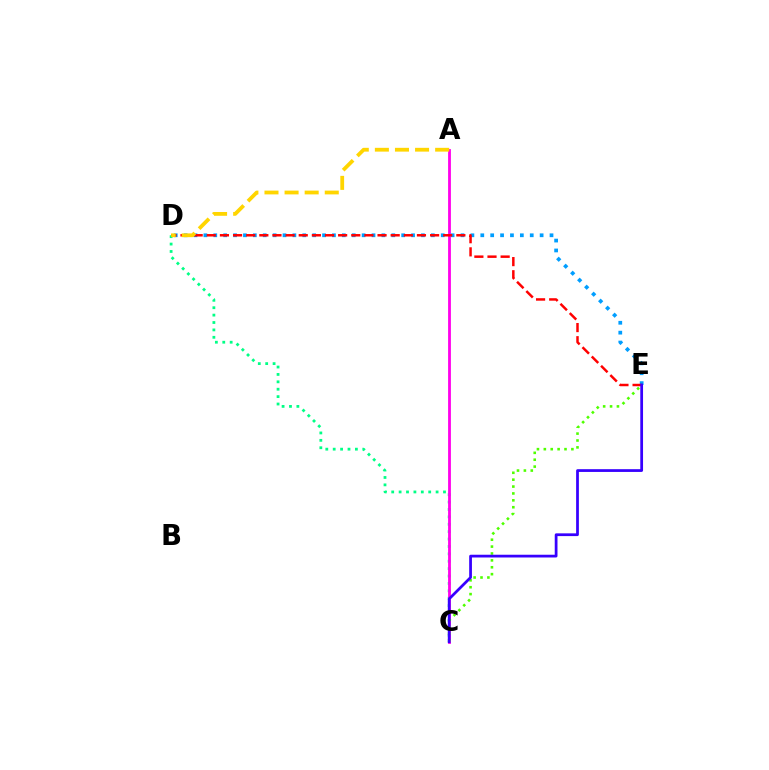{('C', 'D'): [{'color': '#00ff86', 'line_style': 'dotted', 'thickness': 2.01}], ('D', 'E'): [{'color': '#009eff', 'line_style': 'dotted', 'thickness': 2.69}, {'color': '#ff0000', 'line_style': 'dashed', 'thickness': 1.78}], ('A', 'C'): [{'color': '#ff00ed', 'line_style': 'solid', 'thickness': 2.03}], ('C', 'E'): [{'color': '#4fff00', 'line_style': 'dotted', 'thickness': 1.87}, {'color': '#3700ff', 'line_style': 'solid', 'thickness': 1.98}], ('A', 'D'): [{'color': '#ffd500', 'line_style': 'dashed', 'thickness': 2.73}]}